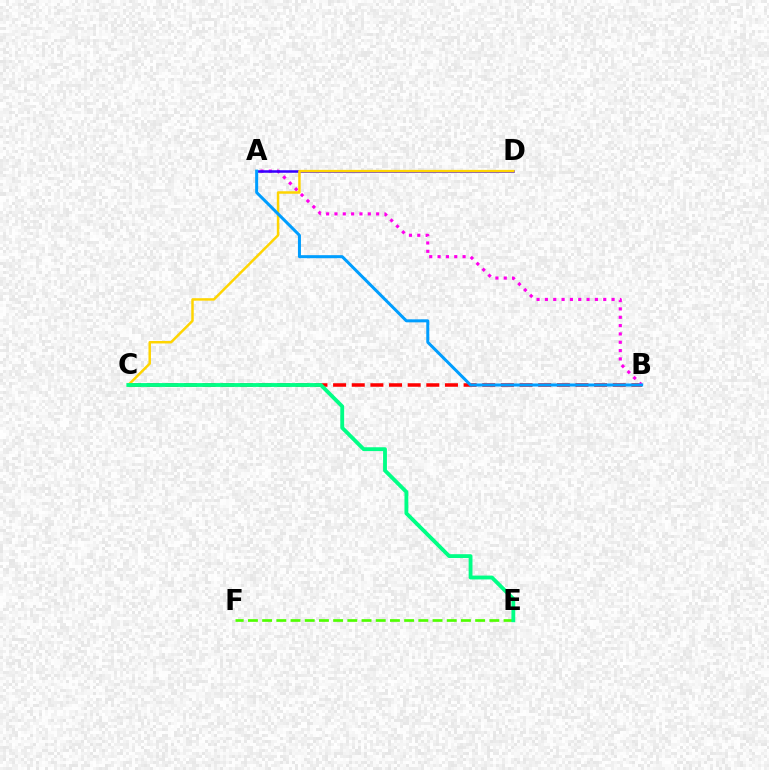{('B', 'C'): [{'color': '#ff0000', 'line_style': 'dashed', 'thickness': 2.53}], ('E', 'F'): [{'color': '#4fff00', 'line_style': 'dashed', 'thickness': 1.93}], ('A', 'B'): [{'color': '#ff00ed', 'line_style': 'dotted', 'thickness': 2.26}, {'color': '#009eff', 'line_style': 'solid', 'thickness': 2.17}], ('A', 'D'): [{'color': '#3700ff', 'line_style': 'solid', 'thickness': 1.82}], ('C', 'D'): [{'color': '#ffd500', 'line_style': 'solid', 'thickness': 1.79}], ('C', 'E'): [{'color': '#00ff86', 'line_style': 'solid', 'thickness': 2.76}]}